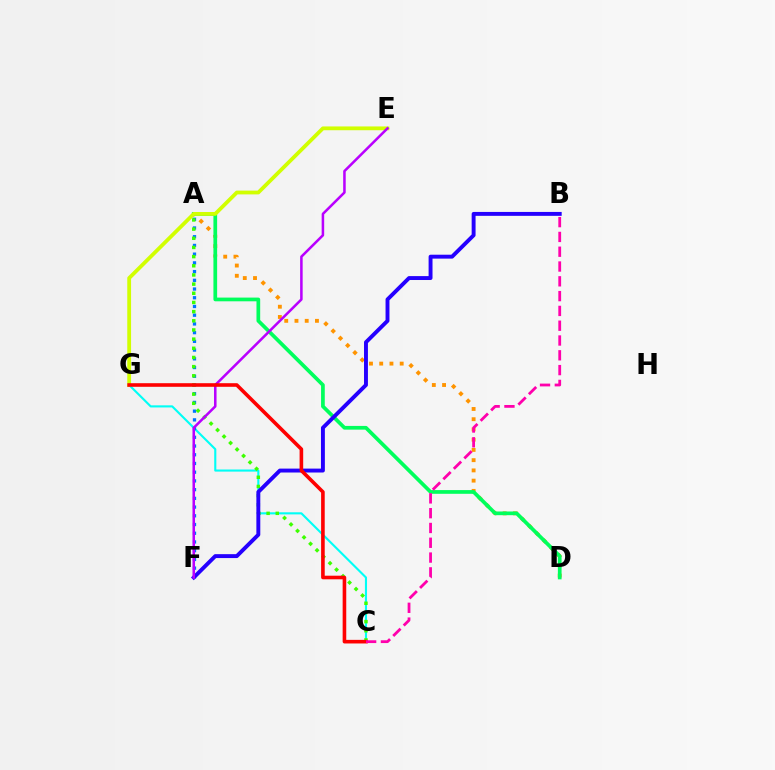{('A', 'D'): [{'color': '#ff9400', 'line_style': 'dotted', 'thickness': 2.78}, {'color': '#00ff5c', 'line_style': 'solid', 'thickness': 2.67}], ('E', 'G'): [{'color': '#d1ff00', 'line_style': 'solid', 'thickness': 2.73}], ('C', 'G'): [{'color': '#00fff6', 'line_style': 'solid', 'thickness': 1.52}, {'color': '#ff0000', 'line_style': 'solid', 'thickness': 2.59}], ('A', 'F'): [{'color': '#0074ff', 'line_style': 'dotted', 'thickness': 2.37}], ('A', 'C'): [{'color': '#3dff00', 'line_style': 'dotted', 'thickness': 2.49}], ('B', 'F'): [{'color': '#2500ff', 'line_style': 'solid', 'thickness': 2.82}], ('E', 'F'): [{'color': '#b900ff', 'line_style': 'solid', 'thickness': 1.82}], ('B', 'C'): [{'color': '#ff00ac', 'line_style': 'dashed', 'thickness': 2.01}]}